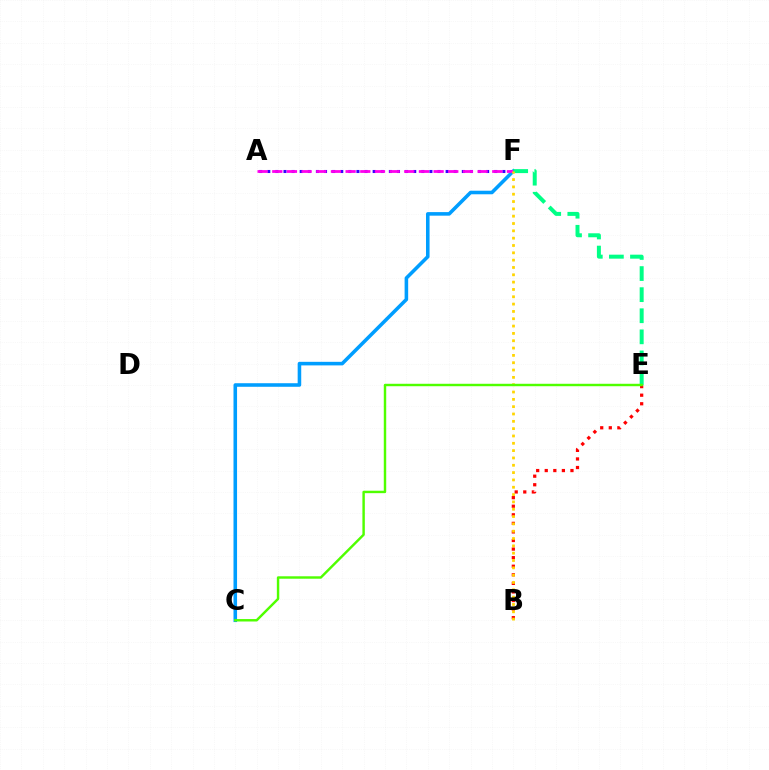{('B', 'E'): [{'color': '#ff0000', 'line_style': 'dotted', 'thickness': 2.33}], ('A', 'F'): [{'color': '#3700ff', 'line_style': 'dotted', 'thickness': 2.2}, {'color': '#ff00ed', 'line_style': 'dashed', 'thickness': 1.99}], ('C', 'F'): [{'color': '#009eff', 'line_style': 'solid', 'thickness': 2.57}], ('E', 'F'): [{'color': '#00ff86', 'line_style': 'dashed', 'thickness': 2.87}], ('B', 'F'): [{'color': '#ffd500', 'line_style': 'dotted', 'thickness': 1.99}], ('C', 'E'): [{'color': '#4fff00', 'line_style': 'solid', 'thickness': 1.75}]}